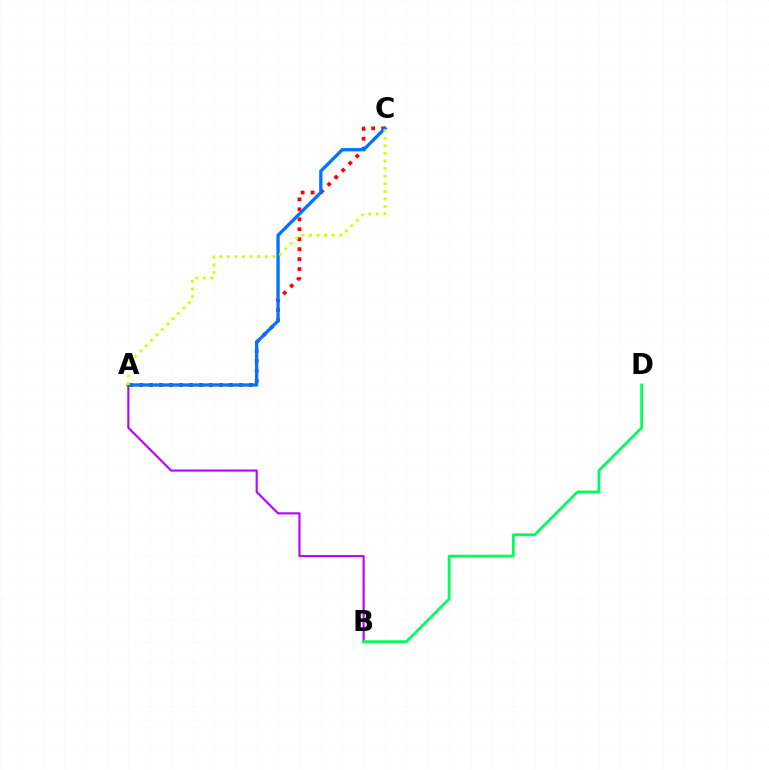{('A', 'B'): [{'color': '#b900ff', 'line_style': 'solid', 'thickness': 1.52}], ('A', 'C'): [{'color': '#ff0000', 'line_style': 'dotted', 'thickness': 2.71}, {'color': '#0074ff', 'line_style': 'solid', 'thickness': 2.38}, {'color': '#d1ff00', 'line_style': 'dotted', 'thickness': 2.06}], ('B', 'D'): [{'color': '#00ff5c', 'line_style': 'solid', 'thickness': 2.03}]}